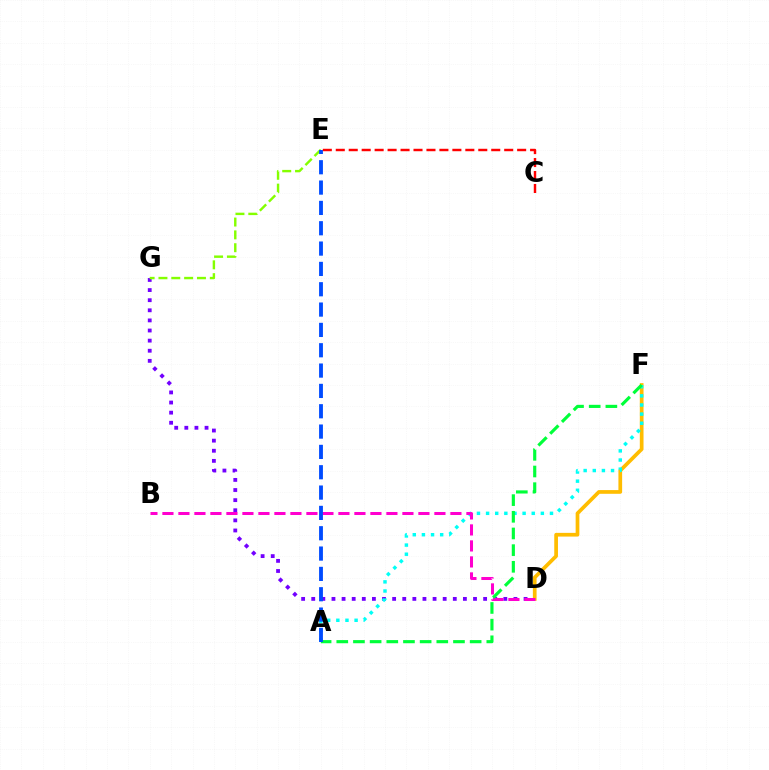{('D', 'G'): [{'color': '#7200ff', 'line_style': 'dotted', 'thickness': 2.75}], ('D', 'F'): [{'color': '#ffbd00', 'line_style': 'solid', 'thickness': 2.67}], ('A', 'F'): [{'color': '#00fff6', 'line_style': 'dotted', 'thickness': 2.48}, {'color': '#00ff39', 'line_style': 'dashed', 'thickness': 2.26}], ('B', 'D'): [{'color': '#ff00cf', 'line_style': 'dashed', 'thickness': 2.17}], ('E', 'G'): [{'color': '#84ff00', 'line_style': 'dashed', 'thickness': 1.74}], ('A', 'E'): [{'color': '#004bff', 'line_style': 'dashed', 'thickness': 2.76}], ('C', 'E'): [{'color': '#ff0000', 'line_style': 'dashed', 'thickness': 1.76}]}